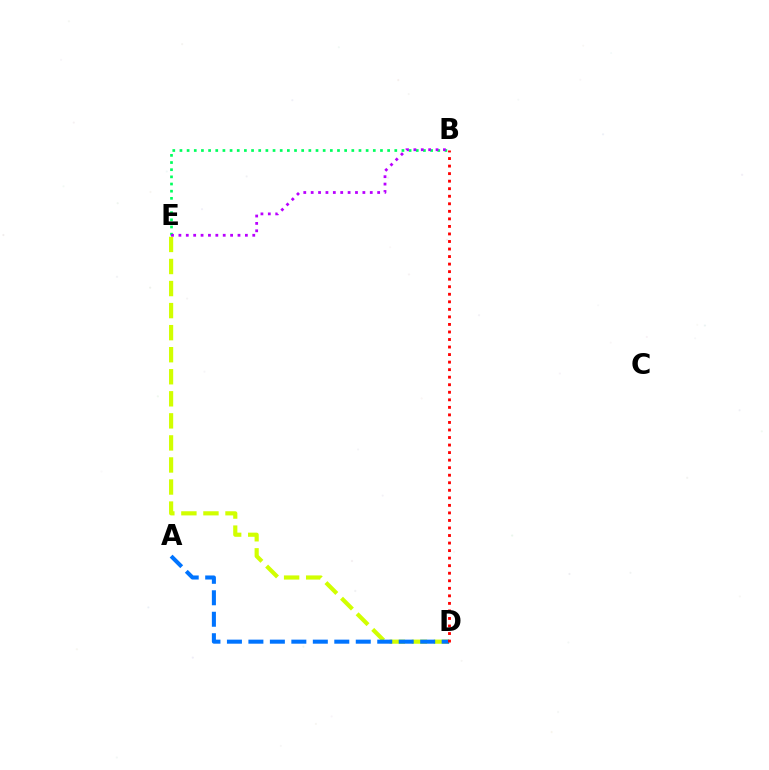{('D', 'E'): [{'color': '#d1ff00', 'line_style': 'dashed', 'thickness': 3.0}], ('A', 'D'): [{'color': '#0074ff', 'line_style': 'dashed', 'thickness': 2.92}], ('B', 'D'): [{'color': '#ff0000', 'line_style': 'dotted', 'thickness': 2.05}], ('B', 'E'): [{'color': '#00ff5c', 'line_style': 'dotted', 'thickness': 1.95}, {'color': '#b900ff', 'line_style': 'dotted', 'thickness': 2.01}]}